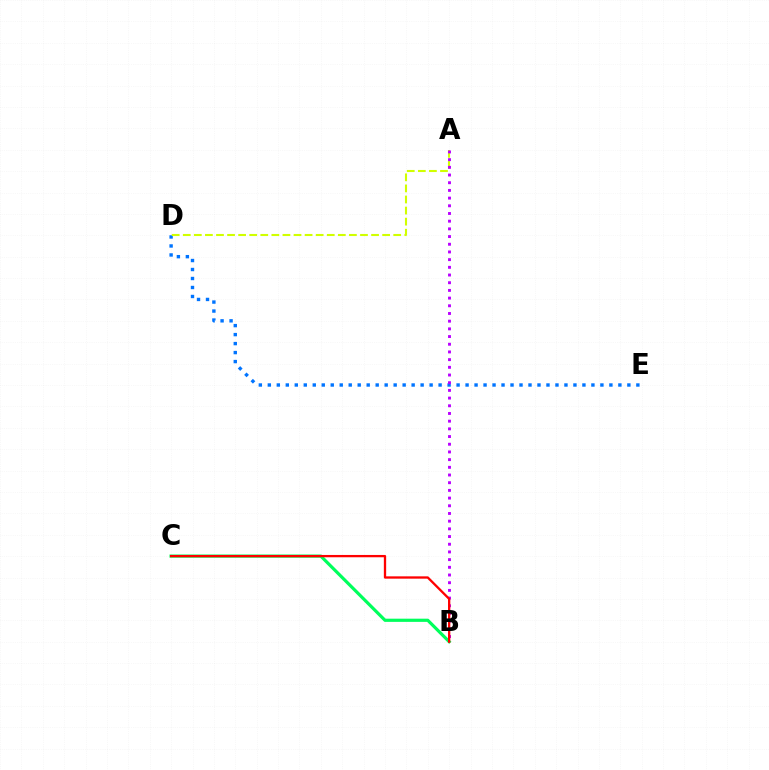{('D', 'E'): [{'color': '#0074ff', 'line_style': 'dotted', 'thickness': 2.44}], ('A', 'D'): [{'color': '#d1ff00', 'line_style': 'dashed', 'thickness': 1.5}], ('B', 'C'): [{'color': '#00ff5c', 'line_style': 'solid', 'thickness': 2.3}, {'color': '#ff0000', 'line_style': 'solid', 'thickness': 1.66}], ('A', 'B'): [{'color': '#b900ff', 'line_style': 'dotted', 'thickness': 2.09}]}